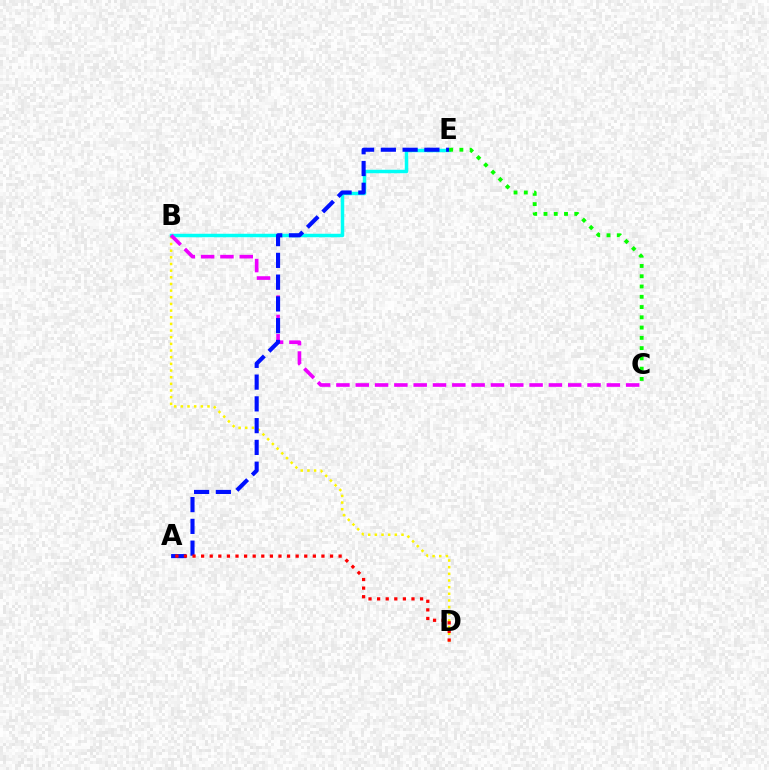{('B', 'D'): [{'color': '#fcf500', 'line_style': 'dotted', 'thickness': 1.81}], ('B', 'E'): [{'color': '#00fff6', 'line_style': 'solid', 'thickness': 2.5}], ('B', 'C'): [{'color': '#ee00ff', 'line_style': 'dashed', 'thickness': 2.62}], ('A', 'E'): [{'color': '#0010ff', 'line_style': 'dashed', 'thickness': 2.96}], ('A', 'D'): [{'color': '#ff0000', 'line_style': 'dotted', 'thickness': 2.33}], ('C', 'E'): [{'color': '#08ff00', 'line_style': 'dotted', 'thickness': 2.79}]}